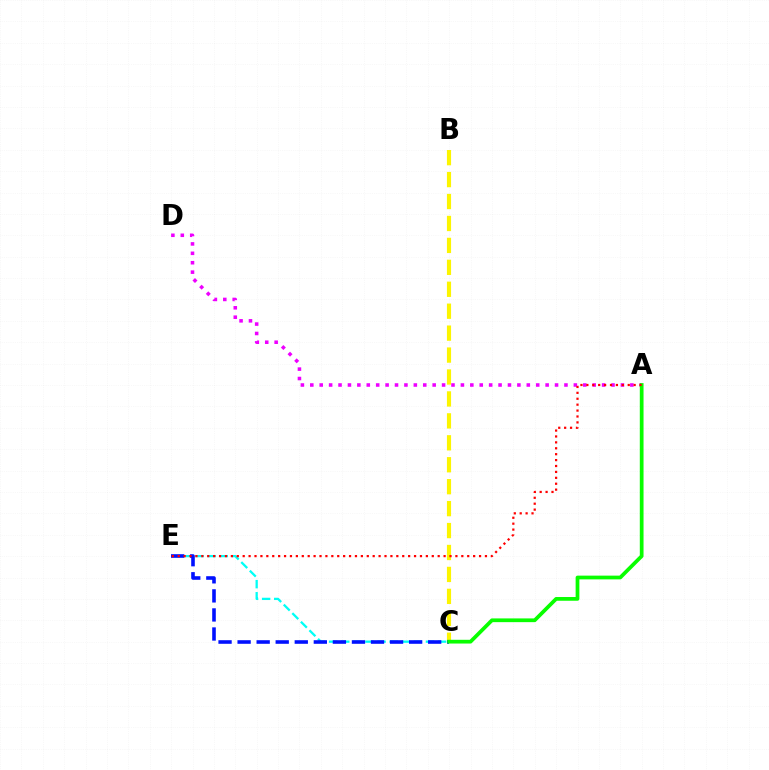{('B', 'C'): [{'color': '#fcf500', 'line_style': 'dashed', 'thickness': 2.98}], ('A', 'D'): [{'color': '#ee00ff', 'line_style': 'dotted', 'thickness': 2.56}], ('C', 'E'): [{'color': '#00fff6', 'line_style': 'dashed', 'thickness': 1.64}, {'color': '#0010ff', 'line_style': 'dashed', 'thickness': 2.59}], ('A', 'C'): [{'color': '#08ff00', 'line_style': 'solid', 'thickness': 2.69}], ('A', 'E'): [{'color': '#ff0000', 'line_style': 'dotted', 'thickness': 1.61}]}